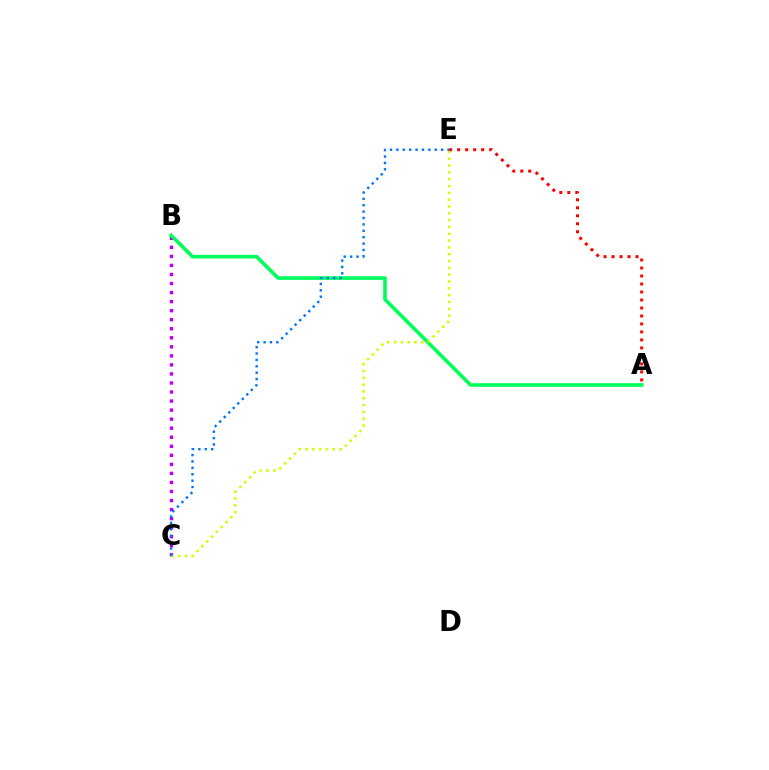{('B', 'C'): [{'color': '#b900ff', 'line_style': 'dotted', 'thickness': 2.46}], ('A', 'B'): [{'color': '#00ff5c', 'line_style': 'solid', 'thickness': 2.6}], ('C', 'E'): [{'color': '#d1ff00', 'line_style': 'dotted', 'thickness': 1.85}, {'color': '#0074ff', 'line_style': 'dotted', 'thickness': 1.74}], ('A', 'E'): [{'color': '#ff0000', 'line_style': 'dotted', 'thickness': 2.17}]}